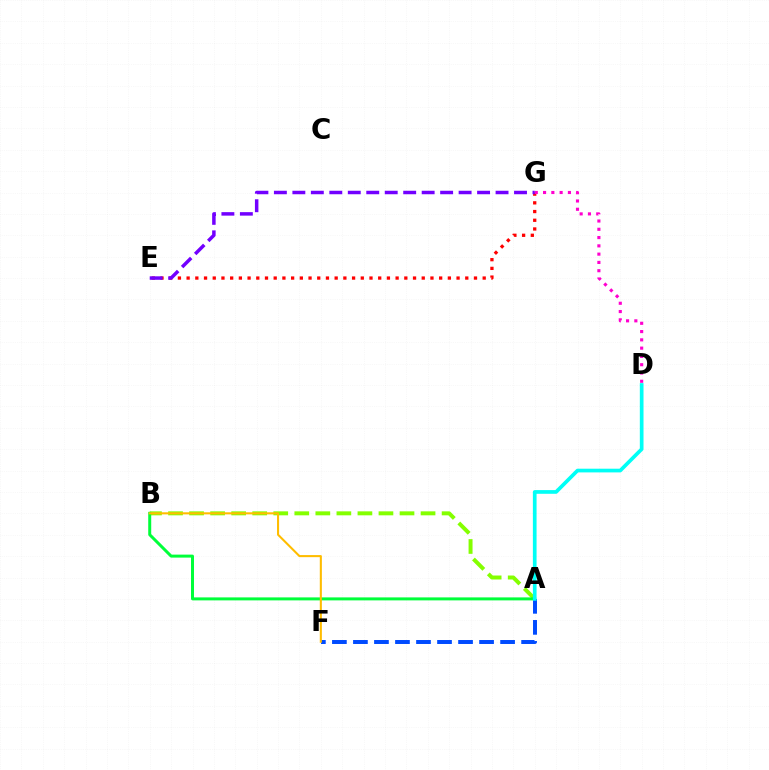{('A', 'B'): [{'color': '#84ff00', 'line_style': 'dashed', 'thickness': 2.86}, {'color': '#00ff39', 'line_style': 'solid', 'thickness': 2.15}], ('E', 'G'): [{'color': '#ff0000', 'line_style': 'dotted', 'thickness': 2.37}, {'color': '#7200ff', 'line_style': 'dashed', 'thickness': 2.51}], ('D', 'G'): [{'color': '#ff00cf', 'line_style': 'dotted', 'thickness': 2.25}], ('A', 'F'): [{'color': '#004bff', 'line_style': 'dashed', 'thickness': 2.86}], ('A', 'D'): [{'color': '#00fff6', 'line_style': 'solid', 'thickness': 2.66}], ('B', 'F'): [{'color': '#ffbd00', 'line_style': 'solid', 'thickness': 1.5}]}